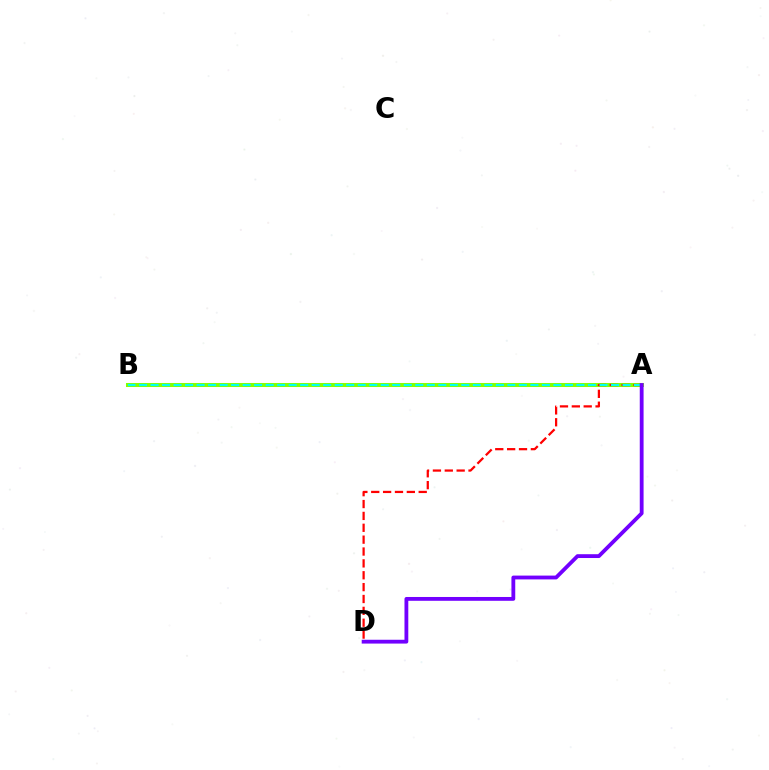{('A', 'B'): [{'color': '#84ff00', 'line_style': 'solid', 'thickness': 2.9}, {'color': '#00fff6', 'line_style': 'dashed', 'thickness': 1.56}], ('A', 'D'): [{'color': '#ff0000', 'line_style': 'dashed', 'thickness': 1.61}, {'color': '#7200ff', 'line_style': 'solid', 'thickness': 2.75}]}